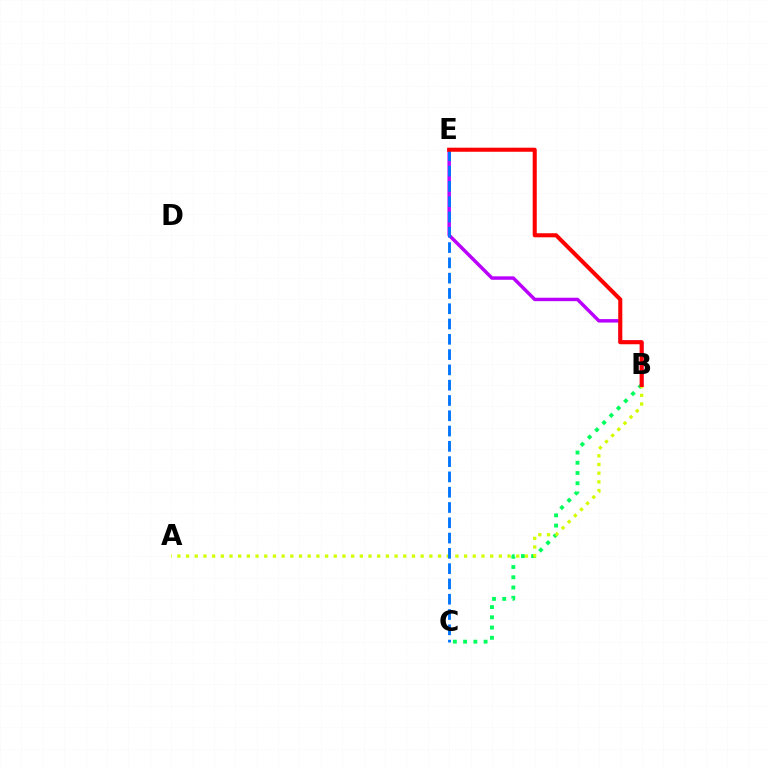{('B', 'C'): [{'color': '#00ff5c', 'line_style': 'dotted', 'thickness': 2.78}], ('B', 'E'): [{'color': '#b900ff', 'line_style': 'solid', 'thickness': 2.49}, {'color': '#ff0000', 'line_style': 'solid', 'thickness': 2.92}], ('A', 'B'): [{'color': '#d1ff00', 'line_style': 'dotted', 'thickness': 2.36}], ('C', 'E'): [{'color': '#0074ff', 'line_style': 'dashed', 'thickness': 2.08}]}